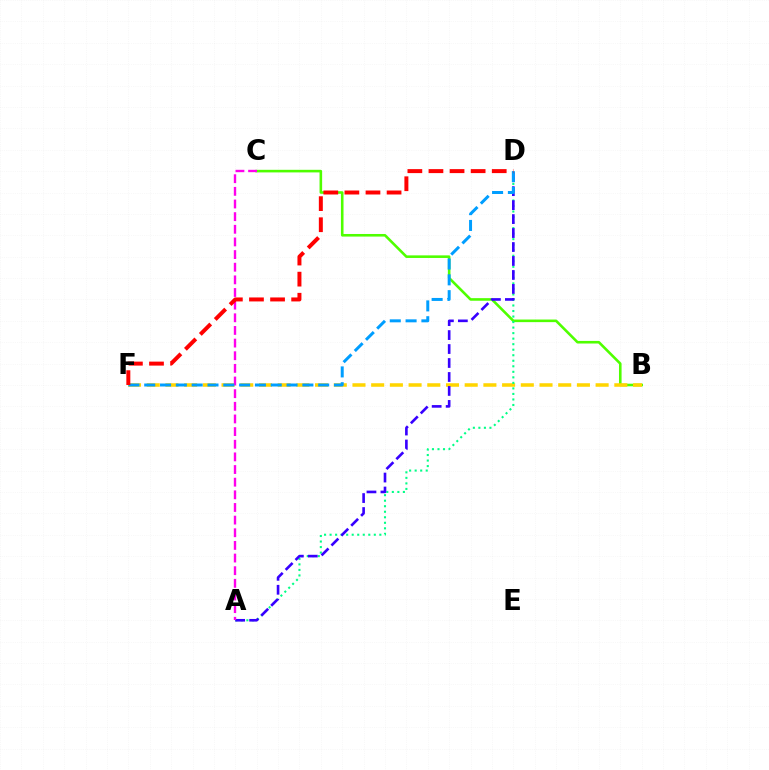{('B', 'C'): [{'color': '#4fff00', 'line_style': 'solid', 'thickness': 1.87}], ('B', 'F'): [{'color': '#ffd500', 'line_style': 'dashed', 'thickness': 2.54}], ('A', 'D'): [{'color': '#00ff86', 'line_style': 'dotted', 'thickness': 1.5}, {'color': '#3700ff', 'line_style': 'dashed', 'thickness': 1.9}], ('A', 'C'): [{'color': '#ff00ed', 'line_style': 'dashed', 'thickness': 1.72}], ('D', 'F'): [{'color': '#009eff', 'line_style': 'dashed', 'thickness': 2.15}, {'color': '#ff0000', 'line_style': 'dashed', 'thickness': 2.87}]}